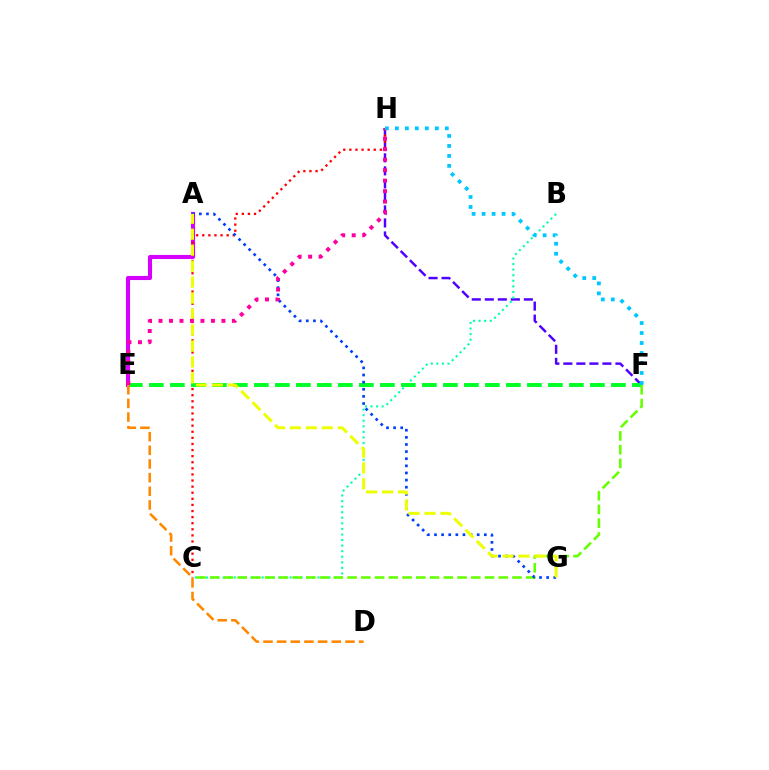{('F', 'H'): [{'color': '#4f00ff', 'line_style': 'dashed', 'thickness': 1.77}, {'color': '#00c7ff', 'line_style': 'dotted', 'thickness': 2.71}], ('A', 'E'): [{'color': '#d600ff', 'line_style': 'solid', 'thickness': 2.96}], ('C', 'H'): [{'color': '#ff0000', 'line_style': 'dotted', 'thickness': 1.66}], ('B', 'C'): [{'color': '#00ffaf', 'line_style': 'dotted', 'thickness': 1.51}], ('E', 'F'): [{'color': '#00ff27', 'line_style': 'dashed', 'thickness': 2.85}], ('C', 'F'): [{'color': '#66ff00', 'line_style': 'dashed', 'thickness': 1.87}], ('A', 'G'): [{'color': '#003fff', 'line_style': 'dotted', 'thickness': 1.93}, {'color': '#eeff00', 'line_style': 'dashed', 'thickness': 2.17}], ('D', 'E'): [{'color': '#ff8800', 'line_style': 'dashed', 'thickness': 1.86}], ('E', 'H'): [{'color': '#ff00a0', 'line_style': 'dotted', 'thickness': 2.85}]}